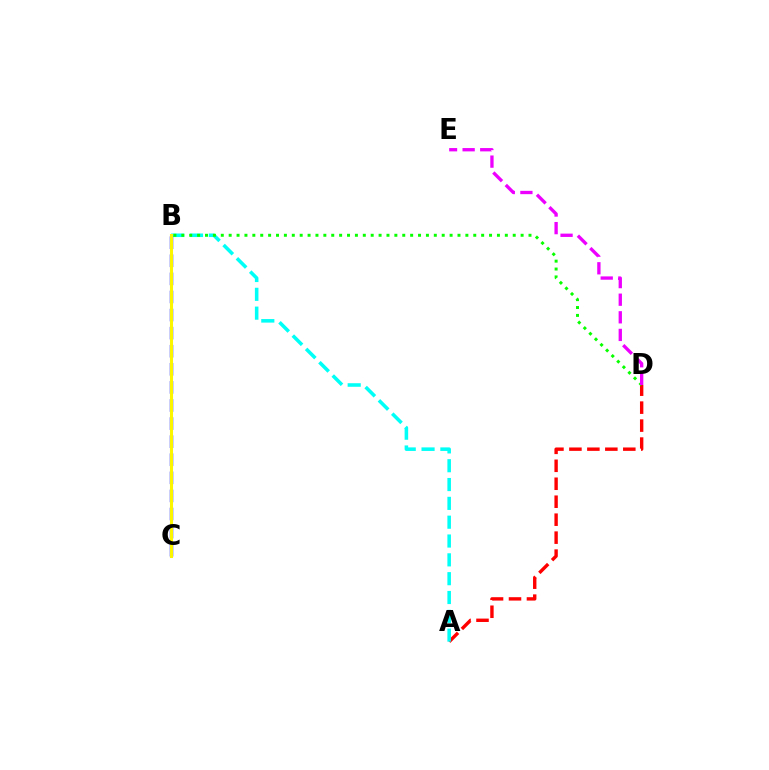{('A', 'D'): [{'color': '#ff0000', 'line_style': 'dashed', 'thickness': 2.44}], ('A', 'B'): [{'color': '#00fff6', 'line_style': 'dashed', 'thickness': 2.56}], ('B', 'D'): [{'color': '#08ff00', 'line_style': 'dotted', 'thickness': 2.14}], ('B', 'C'): [{'color': '#0010ff', 'line_style': 'dashed', 'thickness': 2.46}, {'color': '#fcf500', 'line_style': 'solid', 'thickness': 2.2}], ('D', 'E'): [{'color': '#ee00ff', 'line_style': 'dashed', 'thickness': 2.39}]}